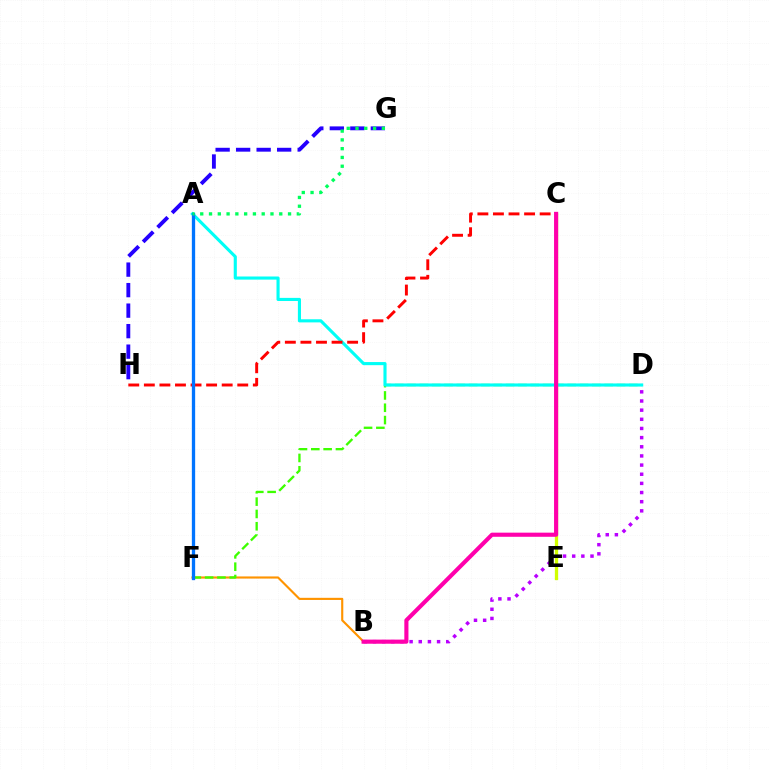{('G', 'H'): [{'color': '#2500ff', 'line_style': 'dashed', 'thickness': 2.79}], ('B', 'F'): [{'color': '#ff9400', 'line_style': 'solid', 'thickness': 1.54}], ('D', 'F'): [{'color': '#3dff00', 'line_style': 'dashed', 'thickness': 1.67}], ('A', 'D'): [{'color': '#00fff6', 'line_style': 'solid', 'thickness': 2.24}], ('C', 'H'): [{'color': '#ff0000', 'line_style': 'dashed', 'thickness': 2.11}], ('B', 'D'): [{'color': '#b900ff', 'line_style': 'dotted', 'thickness': 2.49}], ('C', 'E'): [{'color': '#d1ff00', 'line_style': 'solid', 'thickness': 2.37}], ('A', 'F'): [{'color': '#0074ff', 'line_style': 'solid', 'thickness': 2.38}], ('A', 'G'): [{'color': '#00ff5c', 'line_style': 'dotted', 'thickness': 2.39}], ('B', 'C'): [{'color': '#ff00ac', 'line_style': 'solid', 'thickness': 2.97}]}